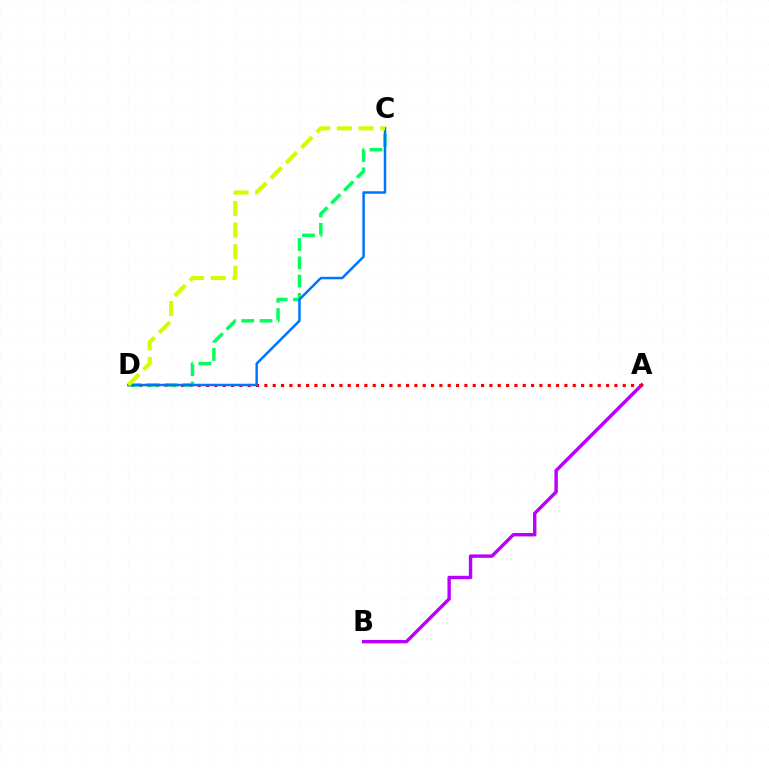{('A', 'B'): [{'color': '#b900ff', 'line_style': 'solid', 'thickness': 2.45}], ('A', 'D'): [{'color': '#ff0000', 'line_style': 'dotted', 'thickness': 2.26}], ('C', 'D'): [{'color': '#00ff5c', 'line_style': 'dashed', 'thickness': 2.49}, {'color': '#0074ff', 'line_style': 'solid', 'thickness': 1.79}, {'color': '#d1ff00', 'line_style': 'dashed', 'thickness': 2.94}]}